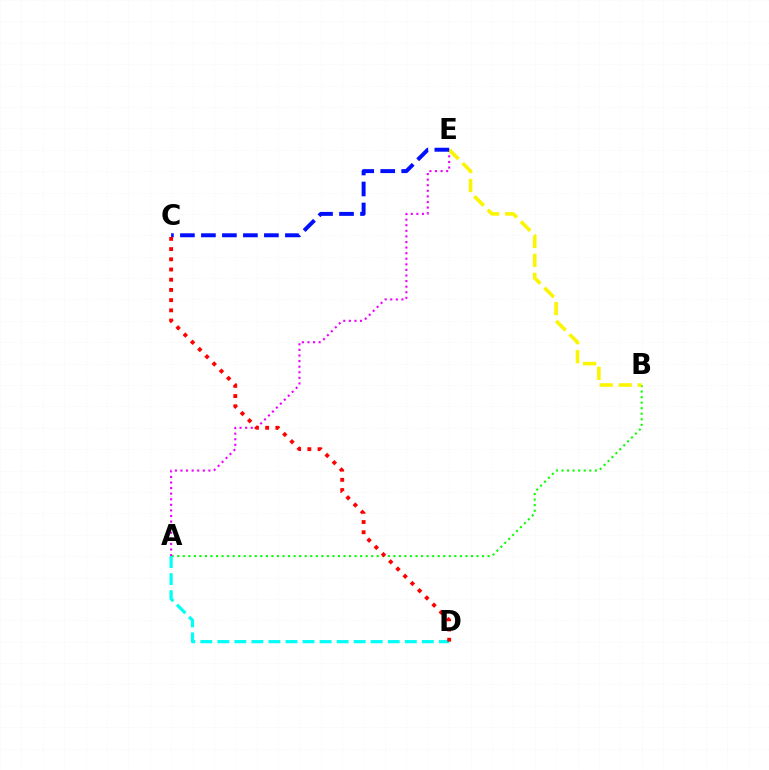{('A', 'B'): [{'color': '#08ff00', 'line_style': 'dotted', 'thickness': 1.51}], ('A', 'E'): [{'color': '#ee00ff', 'line_style': 'dotted', 'thickness': 1.52}], ('A', 'D'): [{'color': '#00fff6', 'line_style': 'dashed', 'thickness': 2.32}], ('B', 'E'): [{'color': '#fcf500', 'line_style': 'dashed', 'thickness': 2.58}], ('C', 'E'): [{'color': '#0010ff', 'line_style': 'dashed', 'thickness': 2.85}], ('C', 'D'): [{'color': '#ff0000', 'line_style': 'dotted', 'thickness': 2.77}]}